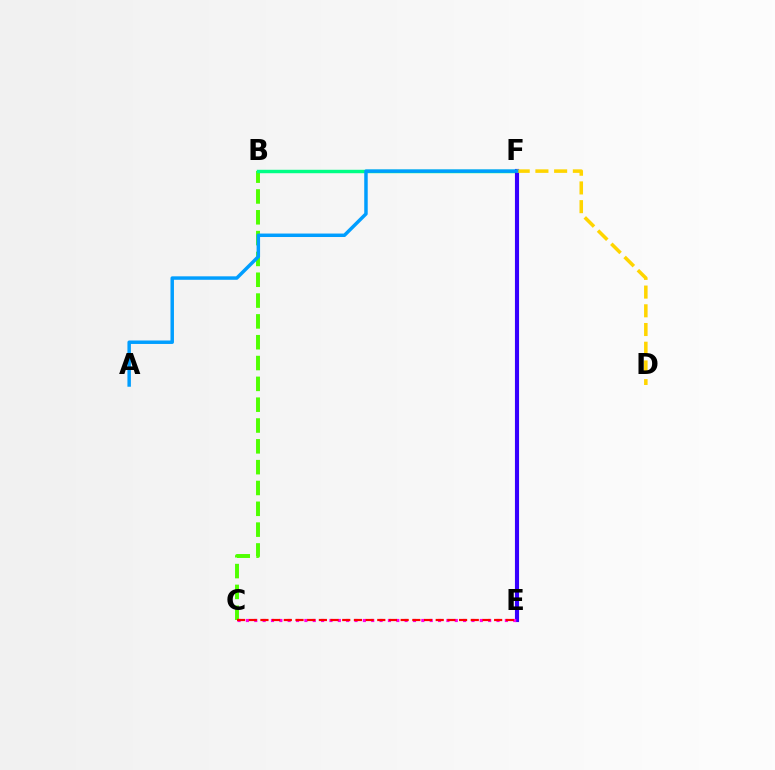{('B', 'C'): [{'color': '#4fff00', 'line_style': 'dashed', 'thickness': 2.83}], ('B', 'F'): [{'color': '#00ff86', 'line_style': 'solid', 'thickness': 2.48}], ('E', 'F'): [{'color': '#3700ff', 'line_style': 'solid', 'thickness': 2.96}], ('C', 'E'): [{'color': '#ff00ed', 'line_style': 'dotted', 'thickness': 2.27}, {'color': '#ff0000', 'line_style': 'dashed', 'thickness': 1.59}], ('D', 'F'): [{'color': '#ffd500', 'line_style': 'dashed', 'thickness': 2.54}], ('A', 'F'): [{'color': '#009eff', 'line_style': 'solid', 'thickness': 2.5}]}